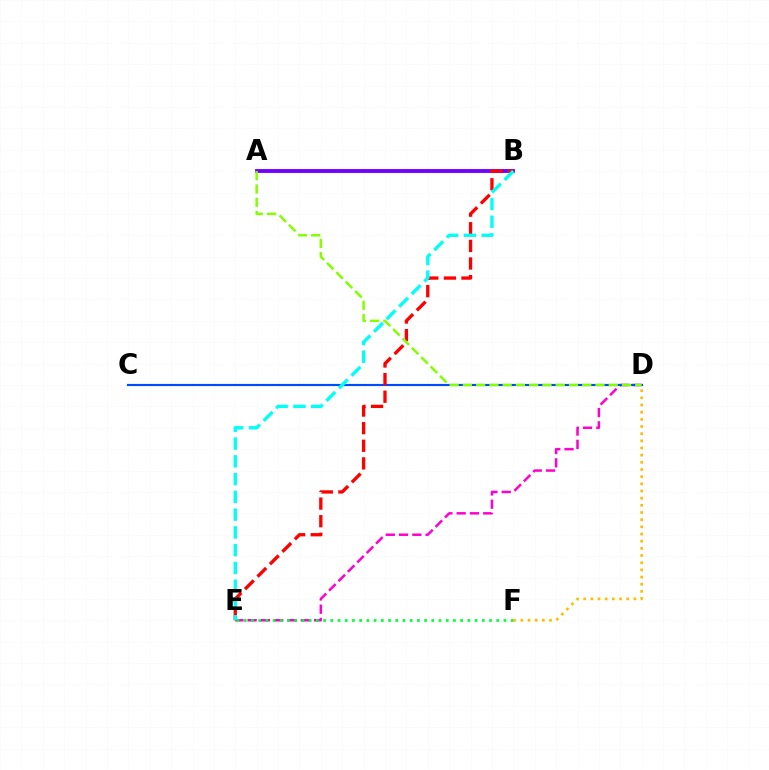{('D', 'E'): [{'color': '#ff00cf', 'line_style': 'dashed', 'thickness': 1.81}], ('C', 'D'): [{'color': '#004bff', 'line_style': 'solid', 'thickness': 1.56}], ('A', 'B'): [{'color': '#7200ff', 'line_style': 'solid', 'thickness': 2.78}], ('E', 'F'): [{'color': '#00ff39', 'line_style': 'dotted', 'thickness': 1.96}], ('B', 'E'): [{'color': '#ff0000', 'line_style': 'dashed', 'thickness': 2.39}, {'color': '#00fff6', 'line_style': 'dashed', 'thickness': 2.41}], ('D', 'F'): [{'color': '#ffbd00', 'line_style': 'dotted', 'thickness': 1.95}], ('A', 'D'): [{'color': '#84ff00', 'line_style': 'dashed', 'thickness': 1.8}]}